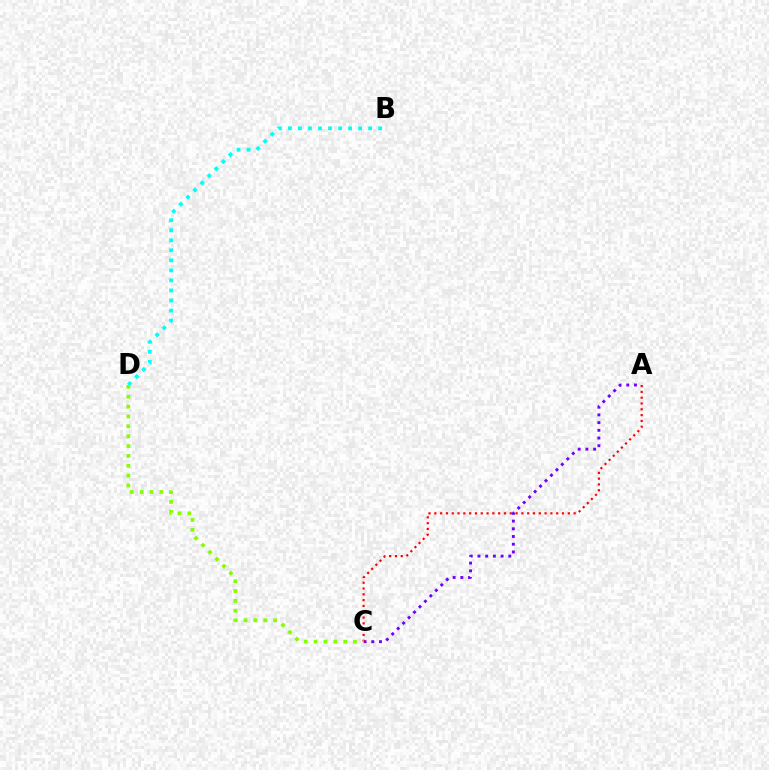{('A', 'C'): [{'color': '#7200ff', 'line_style': 'dotted', 'thickness': 2.09}, {'color': '#ff0000', 'line_style': 'dotted', 'thickness': 1.58}], ('B', 'D'): [{'color': '#00fff6', 'line_style': 'dotted', 'thickness': 2.73}], ('C', 'D'): [{'color': '#84ff00', 'line_style': 'dotted', 'thickness': 2.68}]}